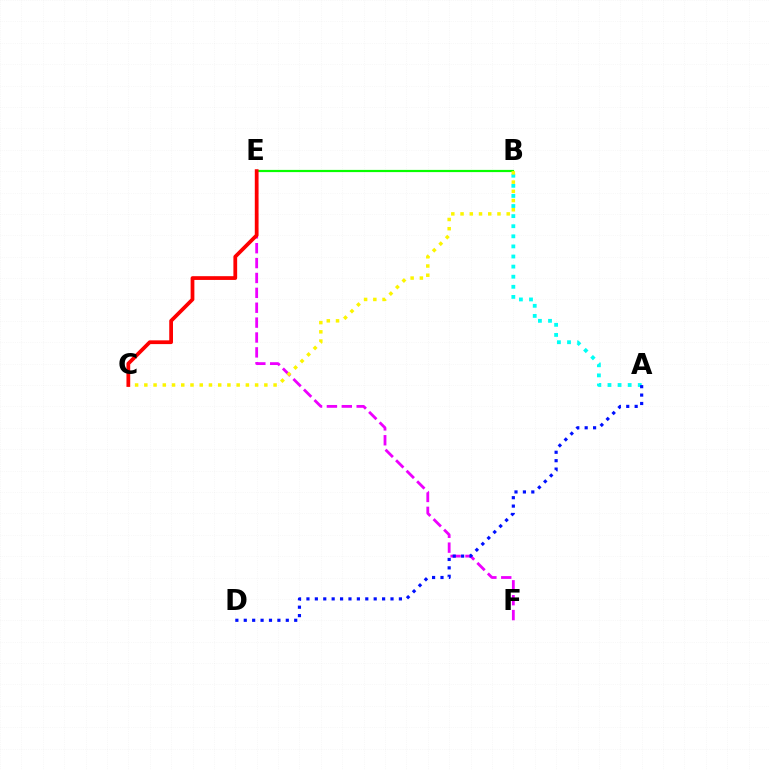{('B', 'E'): [{'color': '#08ff00', 'line_style': 'solid', 'thickness': 1.59}], ('E', 'F'): [{'color': '#ee00ff', 'line_style': 'dashed', 'thickness': 2.02}], ('A', 'B'): [{'color': '#00fff6', 'line_style': 'dotted', 'thickness': 2.74}], ('A', 'D'): [{'color': '#0010ff', 'line_style': 'dotted', 'thickness': 2.28}], ('B', 'C'): [{'color': '#fcf500', 'line_style': 'dotted', 'thickness': 2.51}], ('C', 'E'): [{'color': '#ff0000', 'line_style': 'solid', 'thickness': 2.7}]}